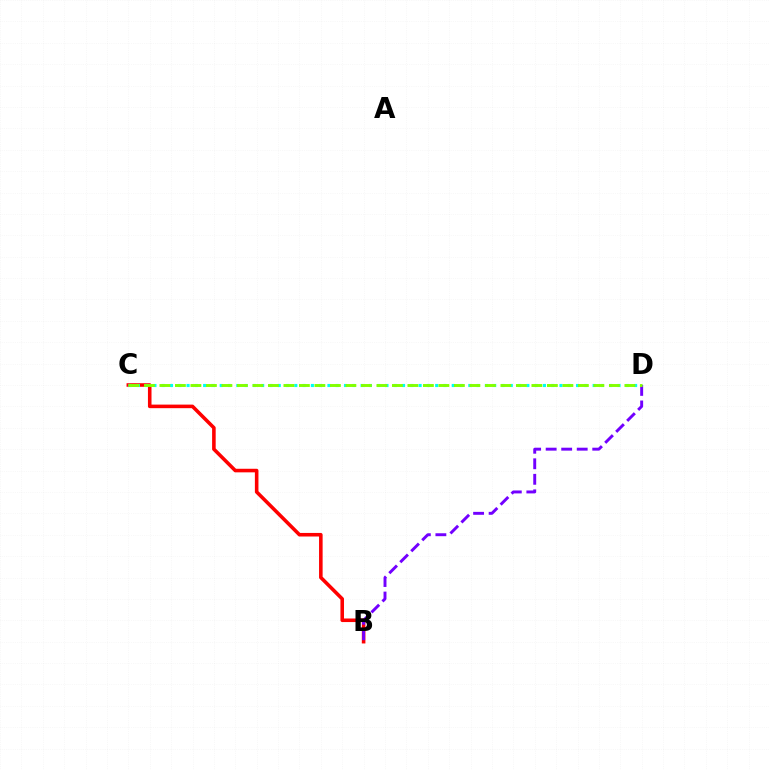{('B', 'C'): [{'color': '#ff0000', 'line_style': 'solid', 'thickness': 2.57}], ('B', 'D'): [{'color': '#7200ff', 'line_style': 'dashed', 'thickness': 2.11}], ('C', 'D'): [{'color': '#00fff6', 'line_style': 'dotted', 'thickness': 2.25}, {'color': '#84ff00', 'line_style': 'dashed', 'thickness': 2.11}]}